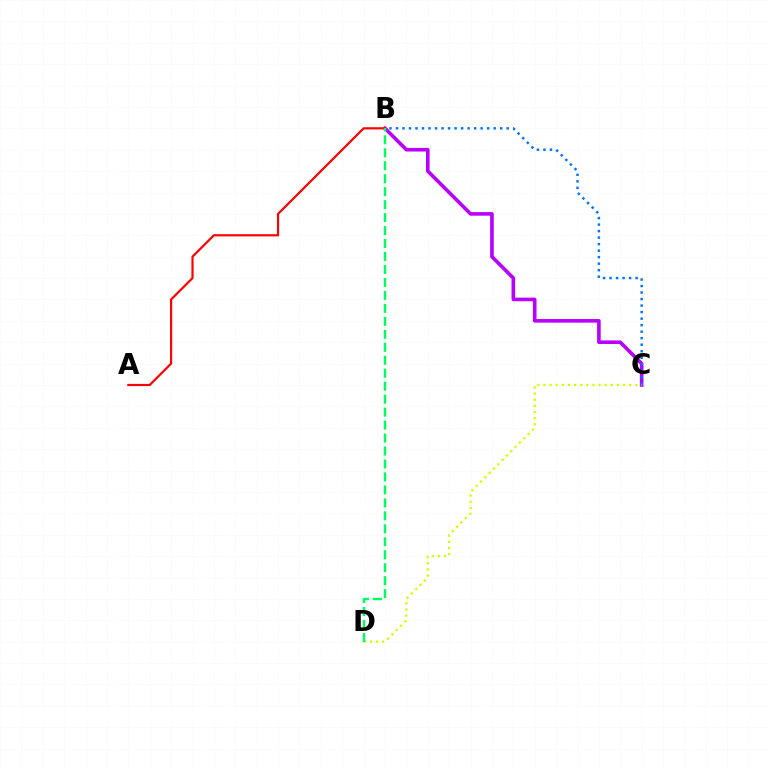{('B', 'C'): [{'color': '#b900ff', 'line_style': 'solid', 'thickness': 2.6}, {'color': '#0074ff', 'line_style': 'dotted', 'thickness': 1.77}], ('A', 'B'): [{'color': '#ff0000', 'line_style': 'solid', 'thickness': 1.58}], ('C', 'D'): [{'color': '#d1ff00', 'line_style': 'dotted', 'thickness': 1.66}], ('B', 'D'): [{'color': '#00ff5c', 'line_style': 'dashed', 'thickness': 1.76}]}